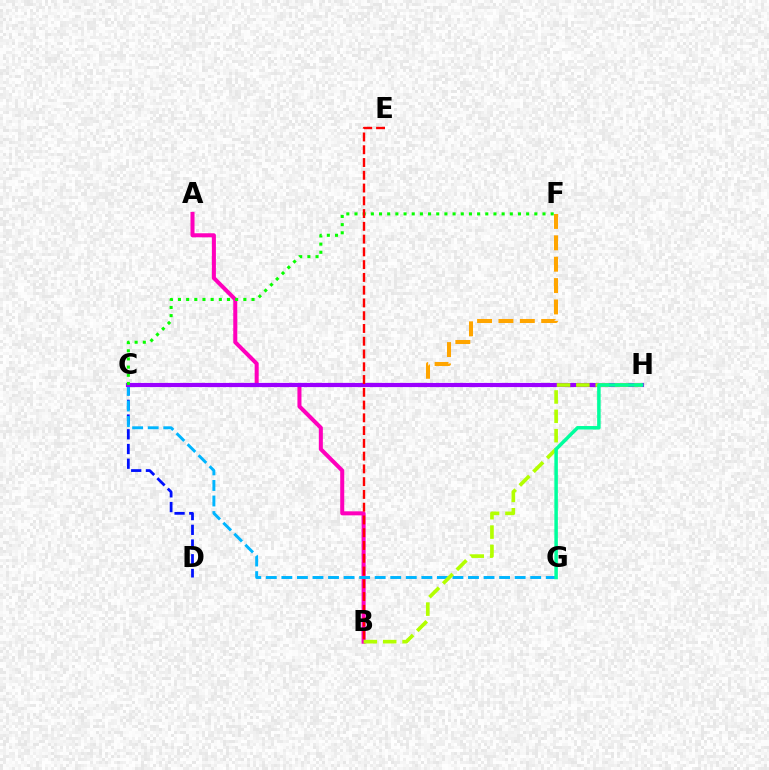{('A', 'B'): [{'color': '#ff00bd', 'line_style': 'solid', 'thickness': 2.9}], ('C', 'F'): [{'color': '#ffa500', 'line_style': 'dashed', 'thickness': 2.9}, {'color': '#08ff00', 'line_style': 'dotted', 'thickness': 2.22}], ('C', 'D'): [{'color': '#0010ff', 'line_style': 'dashed', 'thickness': 2.0}], ('C', 'G'): [{'color': '#00b5ff', 'line_style': 'dashed', 'thickness': 2.11}], ('C', 'H'): [{'color': '#9b00ff', 'line_style': 'solid', 'thickness': 2.99}], ('B', 'H'): [{'color': '#b3ff00', 'line_style': 'dashed', 'thickness': 2.63}], ('G', 'H'): [{'color': '#00ff9d', 'line_style': 'solid', 'thickness': 2.52}], ('B', 'E'): [{'color': '#ff0000', 'line_style': 'dashed', 'thickness': 1.73}]}